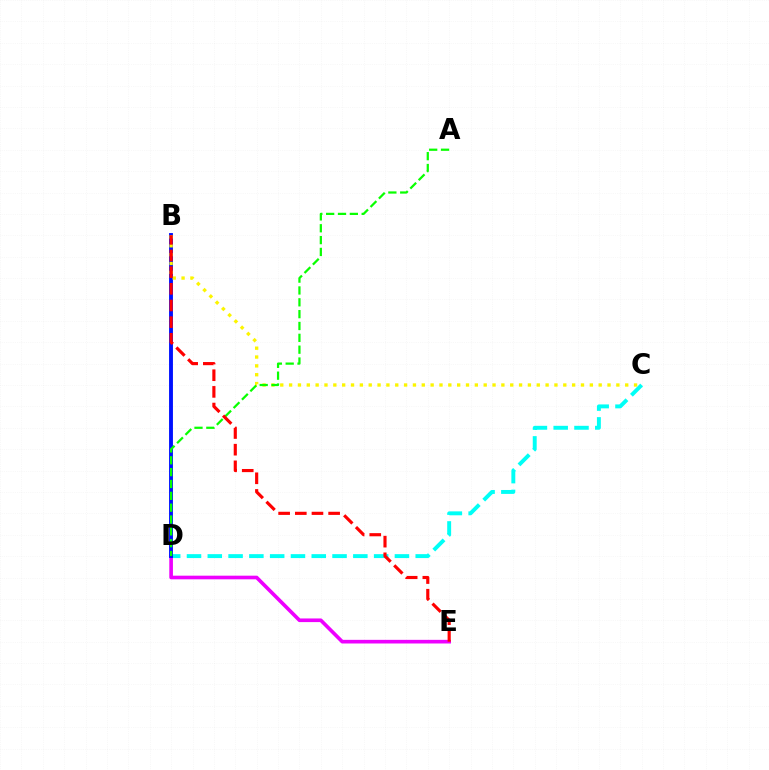{('C', 'D'): [{'color': '#00fff6', 'line_style': 'dashed', 'thickness': 2.82}], ('D', 'E'): [{'color': '#ee00ff', 'line_style': 'solid', 'thickness': 2.62}], ('B', 'D'): [{'color': '#0010ff', 'line_style': 'solid', 'thickness': 2.79}], ('B', 'C'): [{'color': '#fcf500', 'line_style': 'dotted', 'thickness': 2.4}], ('A', 'D'): [{'color': '#08ff00', 'line_style': 'dashed', 'thickness': 1.61}], ('B', 'E'): [{'color': '#ff0000', 'line_style': 'dashed', 'thickness': 2.26}]}